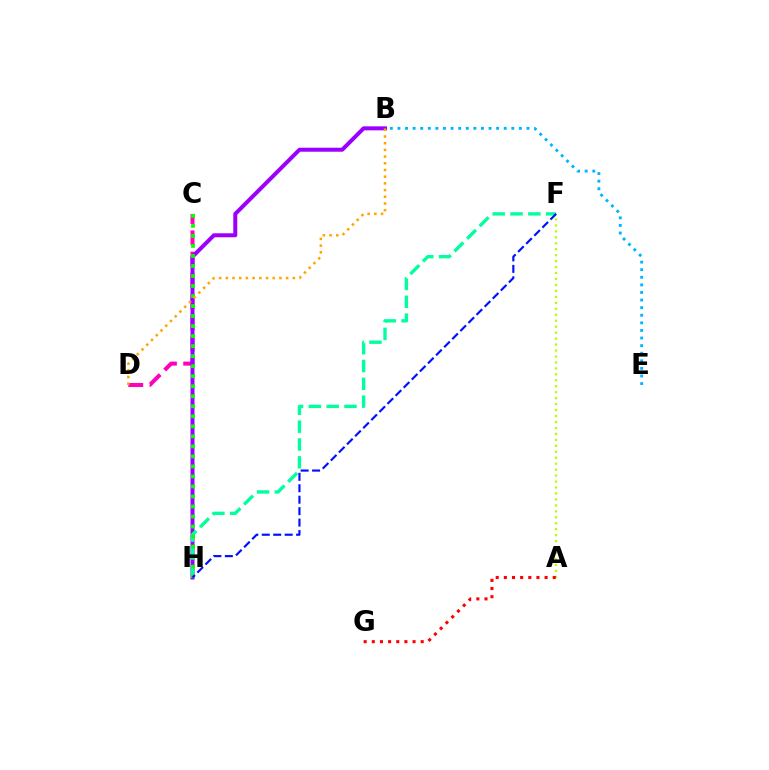{('A', 'F'): [{'color': '#b3ff00', 'line_style': 'dotted', 'thickness': 1.62}], ('C', 'D'): [{'color': '#ff00bd', 'line_style': 'dashed', 'thickness': 2.89}], ('B', 'H'): [{'color': '#9b00ff', 'line_style': 'solid', 'thickness': 2.88}], ('A', 'G'): [{'color': '#ff0000', 'line_style': 'dotted', 'thickness': 2.21}], ('F', 'H'): [{'color': '#00ff9d', 'line_style': 'dashed', 'thickness': 2.42}, {'color': '#0010ff', 'line_style': 'dashed', 'thickness': 1.56}], ('B', 'E'): [{'color': '#00b5ff', 'line_style': 'dotted', 'thickness': 2.06}], ('C', 'H'): [{'color': '#08ff00', 'line_style': 'dotted', 'thickness': 2.72}], ('B', 'D'): [{'color': '#ffa500', 'line_style': 'dotted', 'thickness': 1.82}]}